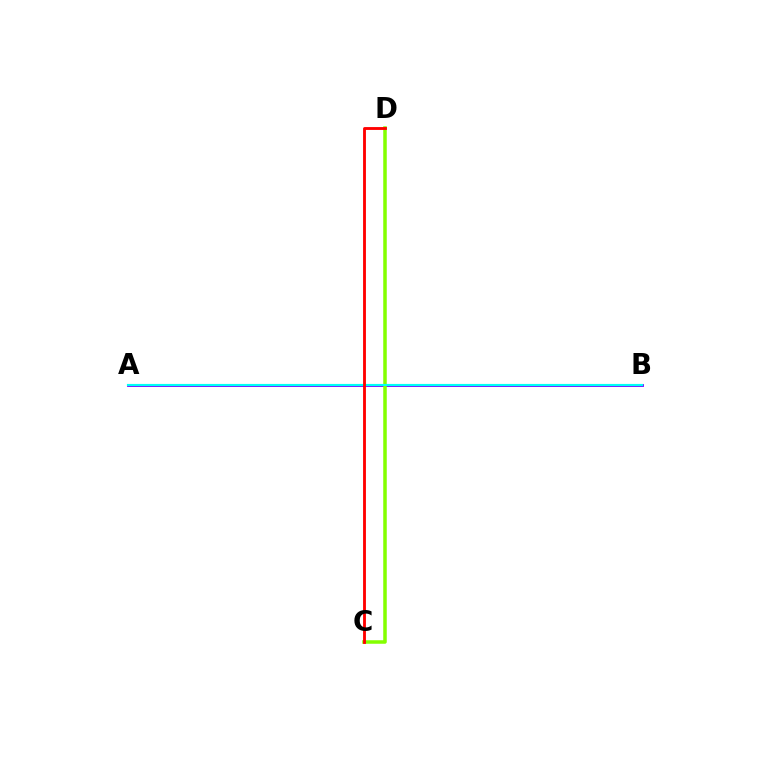{('A', 'B'): [{'color': '#7200ff', 'line_style': 'solid', 'thickness': 2.02}, {'color': '#00fff6', 'line_style': 'solid', 'thickness': 1.55}], ('C', 'D'): [{'color': '#84ff00', 'line_style': 'solid', 'thickness': 2.53}, {'color': '#ff0000', 'line_style': 'solid', 'thickness': 2.06}]}